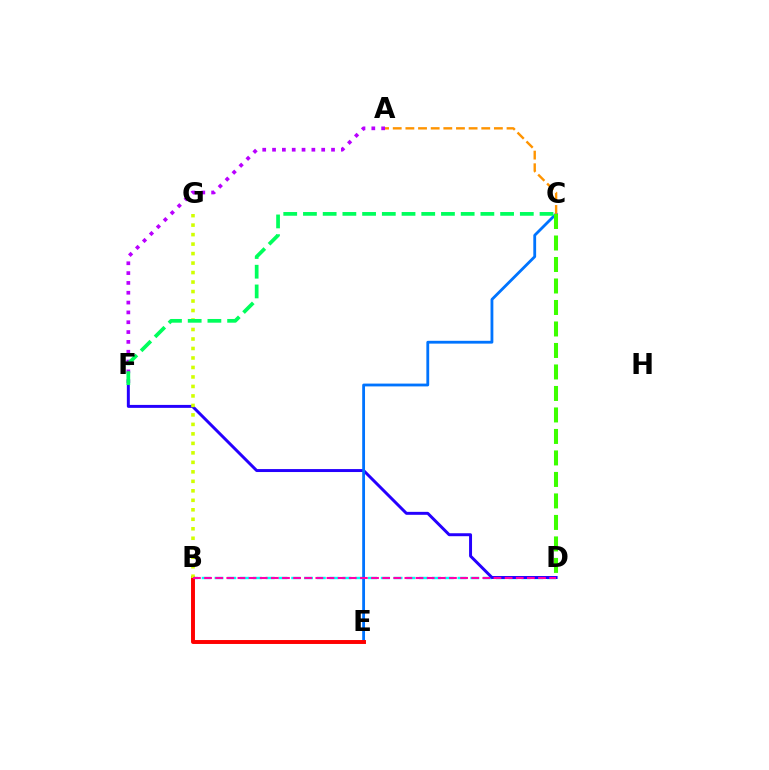{('B', 'D'): [{'color': '#00fff6', 'line_style': 'dashed', 'thickness': 1.74}, {'color': '#ff00ac', 'line_style': 'dashed', 'thickness': 1.51}], ('D', 'F'): [{'color': '#2500ff', 'line_style': 'solid', 'thickness': 2.13}], ('C', 'E'): [{'color': '#0074ff', 'line_style': 'solid', 'thickness': 2.03}], ('B', 'E'): [{'color': '#ff0000', 'line_style': 'solid', 'thickness': 2.83}], ('A', 'F'): [{'color': '#b900ff', 'line_style': 'dotted', 'thickness': 2.67}], ('C', 'D'): [{'color': '#3dff00', 'line_style': 'dashed', 'thickness': 2.92}], ('B', 'G'): [{'color': '#d1ff00', 'line_style': 'dotted', 'thickness': 2.58}], ('C', 'F'): [{'color': '#00ff5c', 'line_style': 'dashed', 'thickness': 2.68}], ('A', 'C'): [{'color': '#ff9400', 'line_style': 'dashed', 'thickness': 1.72}]}